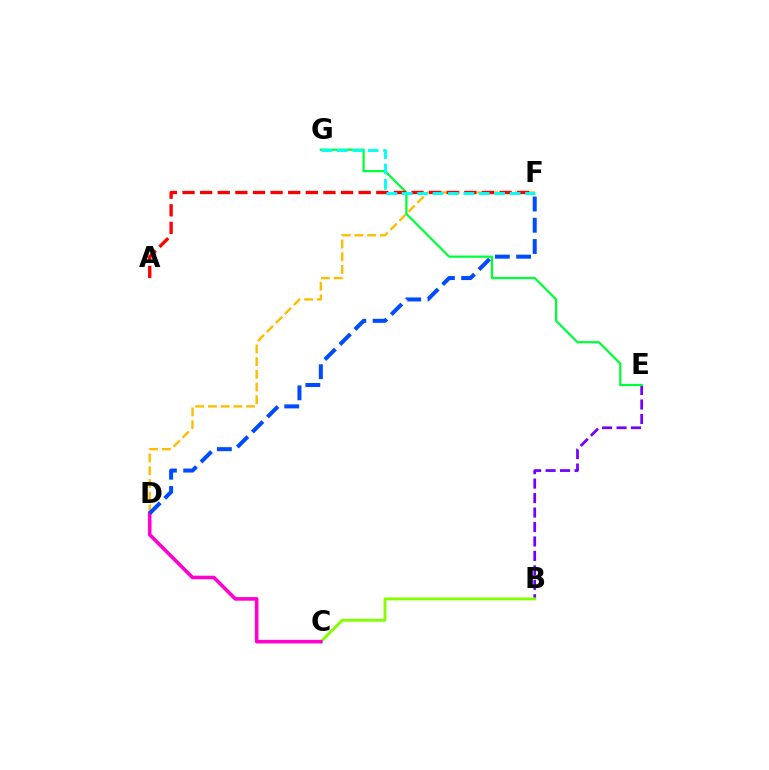{('B', 'E'): [{'color': '#7200ff', 'line_style': 'dashed', 'thickness': 1.96}], ('B', 'C'): [{'color': '#84ff00', 'line_style': 'solid', 'thickness': 2.09}], ('D', 'F'): [{'color': '#ffbd00', 'line_style': 'dashed', 'thickness': 1.73}, {'color': '#004bff', 'line_style': 'dashed', 'thickness': 2.89}], ('E', 'G'): [{'color': '#00ff39', 'line_style': 'solid', 'thickness': 1.61}], ('C', 'D'): [{'color': '#ff00cf', 'line_style': 'solid', 'thickness': 2.58}], ('A', 'F'): [{'color': '#ff0000', 'line_style': 'dashed', 'thickness': 2.39}], ('F', 'G'): [{'color': '#00fff6', 'line_style': 'dashed', 'thickness': 2.09}]}